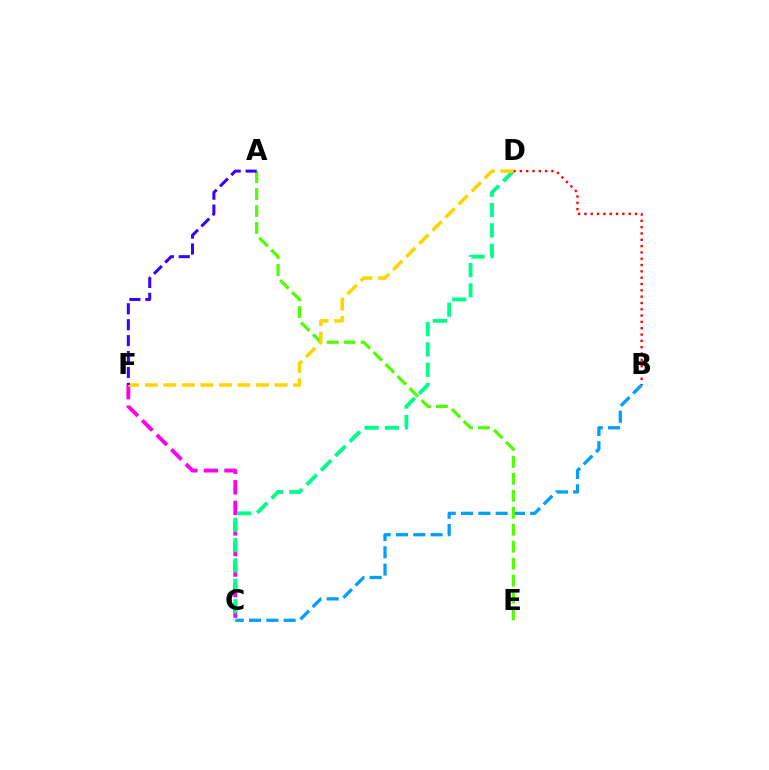{('B', 'D'): [{'color': '#ff0000', 'line_style': 'dotted', 'thickness': 1.72}], ('B', 'C'): [{'color': '#009eff', 'line_style': 'dashed', 'thickness': 2.35}], ('C', 'F'): [{'color': '#ff00ed', 'line_style': 'dashed', 'thickness': 2.79}], ('A', 'E'): [{'color': '#4fff00', 'line_style': 'dashed', 'thickness': 2.31}], ('C', 'D'): [{'color': '#00ff86', 'line_style': 'dashed', 'thickness': 2.76}], ('D', 'F'): [{'color': '#ffd500', 'line_style': 'dashed', 'thickness': 2.52}], ('A', 'F'): [{'color': '#3700ff', 'line_style': 'dashed', 'thickness': 2.16}]}